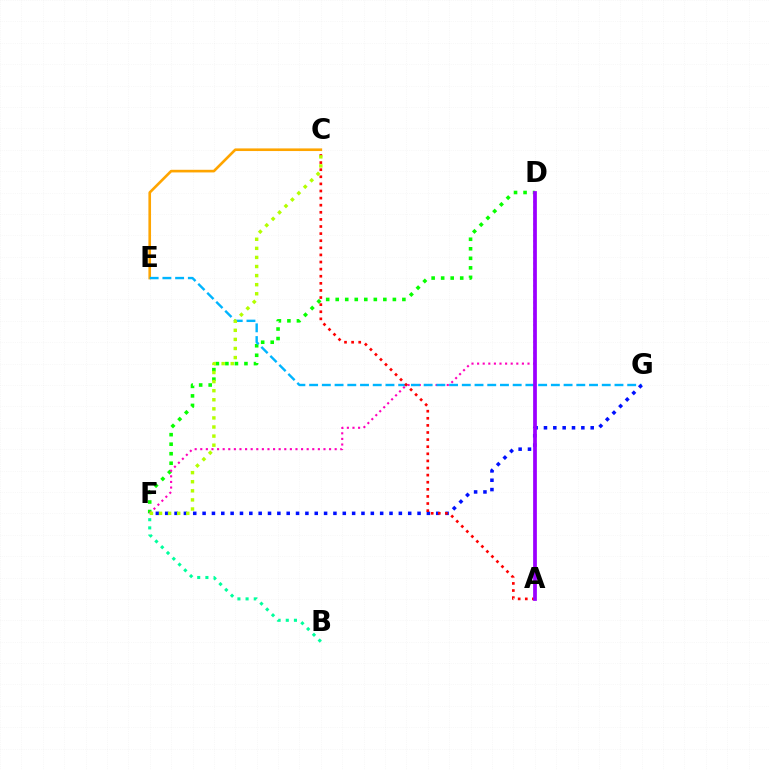{('D', 'F'): [{'color': '#08ff00', 'line_style': 'dotted', 'thickness': 2.59}, {'color': '#ff00bd', 'line_style': 'dotted', 'thickness': 1.52}], ('C', 'E'): [{'color': '#ffa500', 'line_style': 'solid', 'thickness': 1.9}], ('B', 'F'): [{'color': '#00ff9d', 'line_style': 'dotted', 'thickness': 2.22}], ('E', 'G'): [{'color': '#00b5ff', 'line_style': 'dashed', 'thickness': 1.73}], ('F', 'G'): [{'color': '#0010ff', 'line_style': 'dotted', 'thickness': 2.54}], ('A', 'C'): [{'color': '#ff0000', 'line_style': 'dotted', 'thickness': 1.93}], ('A', 'D'): [{'color': '#9b00ff', 'line_style': 'solid', 'thickness': 2.69}], ('C', 'F'): [{'color': '#b3ff00', 'line_style': 'dotted', 'thickness': 2.47}]}